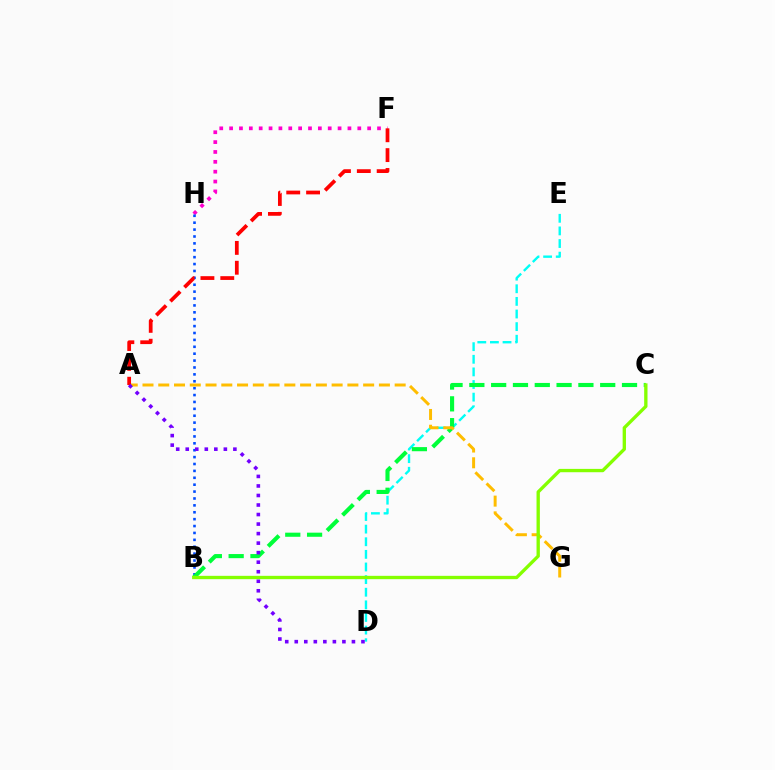{('F', 'H'): [{'color': '#ff00cf', 'line_style': 'dotted', 'thickness': 2.68}], ('B', 'H'): [{'color': '#004bff', 'line_style': 'dotted', 'thickness': 1.87}], ('D', 'E'): [{'color': '#00fff6', 'line_style': 'dashed', 'thickness': 1.71}], ('B', 'C'): [{'color': '#00ff39', 'line_style': 'dashed', 'thickness': 2.96}, {'color': '#84ff00', 'line_style': 'solid', 'thickness': 2.4}], ('A', 'G'): [{'color': '#ffbd00', 'line_style': 'dashed', 'thickness': 2.14}], ('A', 'F'): [{'color': '#ff0000', 'line_style': 'dashed', 'thickness': 2.7}], ('A', 'D'): [{'color': '#7200ff', 'line_style': 'dotted', 'thickness': 2.59}]}